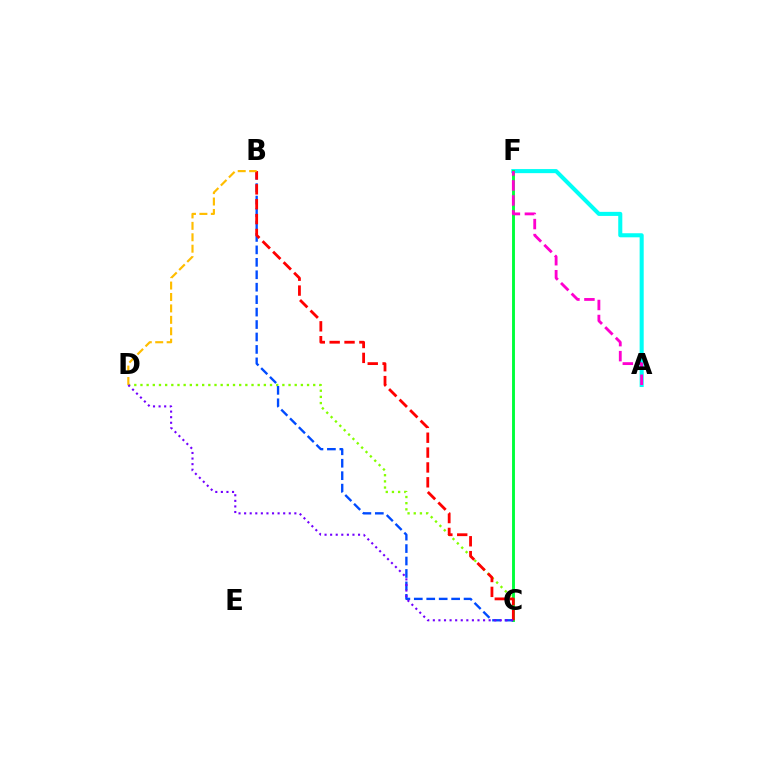{('C', 'D'): [{'color': '#84ff00', 'line_style': 'dotted', 'thickness': 1.68}, {'color': '#7200ff', 'line_style': 'dotted', 'thickness': 1.52}], ('A', 'F'): [{'color': '#00fff6', 'line_style': 'solid', 'thickness': 2.93}, {'color': '#ff00cf', 'line_style': 'dashed', 'thickness': 2.04}], ('C', 'F'): [{'color': '#00ff39', 'line_style': 'solid', 'thickness': 2.09}], ('B', 'C'): [{'color': '#004bff', 'line_style': 'dashed', 'thickness': 1.69}, {'color': '#ff0000', 'line_style': 'dashed', 'thickness': 2.02}], ('B', 'D'): [{'color': '#ffbd00', 'line_style': 'dashed', 'thickness': 1.55}]}